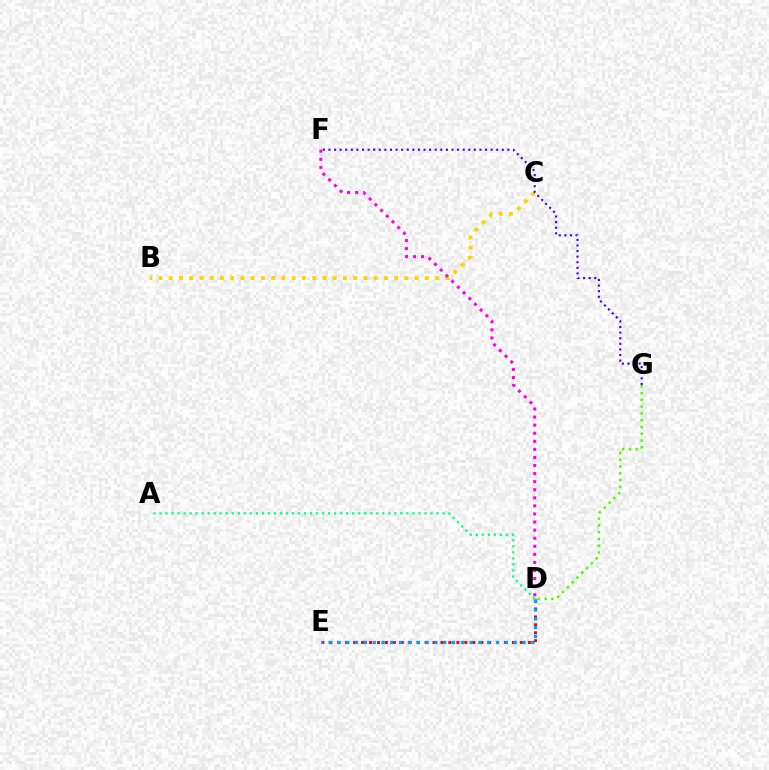{('D', 'E'): [{'color': '#ff0000', 'line_style': 'dotted', 'thickness': 2.16}, {'color': '#009eff', 'line_style': 'dotted', 'thickness': 2.39}], ('D', 'G'): [{'color': '#4fff00', 'line_style': 'dotted', 'thickness': 1.84}], ('B', 'C'): [{'color': '#ffd500', 'line_style': 'dotted', 'thickness': 2.79}], ('A', 'D'): [{'color': '#00ff86', 'line_style': 'dotted', 'thickness': 1.64}], ('F', 'G'): [{'color': '#3700ff', 'line_style': 'dotted', 'thickness': 1.52}], ('D', 'F'): [{'color': '#ff00ed', 'line_style': 'dotted', 'thickness': 2.19}]}